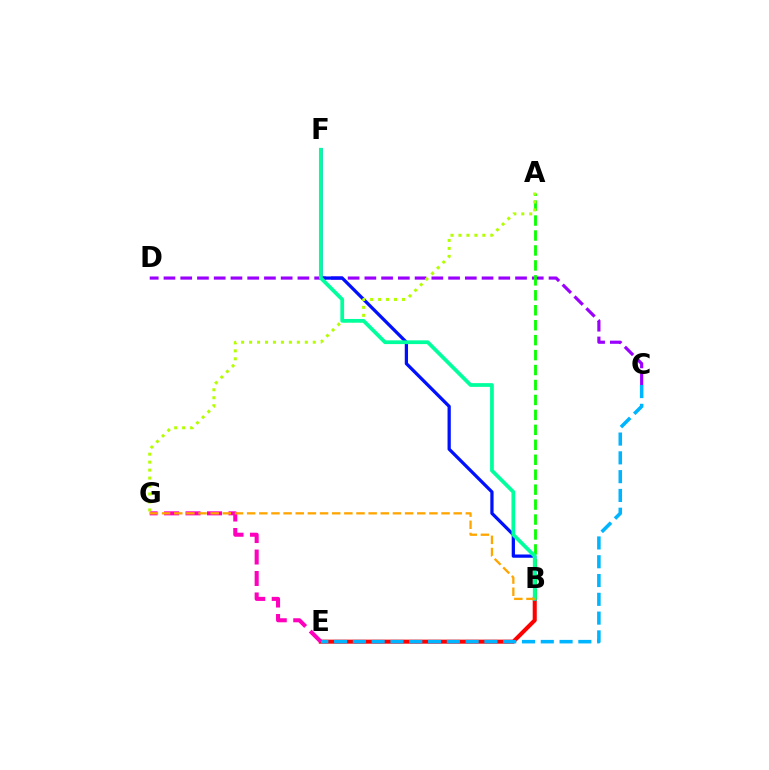{('B', 'E'): [{'color': '#ff0000', 'line_style': 'solid', 'thickness': 2.92}], ('C', 'E'): [{'color': '#00b5ff', 'line_style': 'dashed', 'thickness': 2.55}], ('C', 'D'): [{'color': '#9b00ff', 'line_style': 'dashed', 'thickness': 2.27}], ('B', 'F'): [{'color': '#0010ff', 'line_style': 'solid', 'thickness': 2.34}, {'color': '#00ff9d', 'line_style': 'solid', 'thickness': 2.69}], ('A', 'B'): [{'color': '#08ff00', 'line_style': 'dashed', 'thickness': 2.03}], ('E', 'G'): [{'color': '#ff00bd', 'line_style': 'dashed', 'thickness': 2.92}], ('A', 'G'): [{'color': '#b3ff00', 'line_style': 'dotted', 'thickness': 2.16}], ('B', 'G'): [{'color': '#ffa500', 'line_style': 'dashed', 'thickness': 1.65}]}